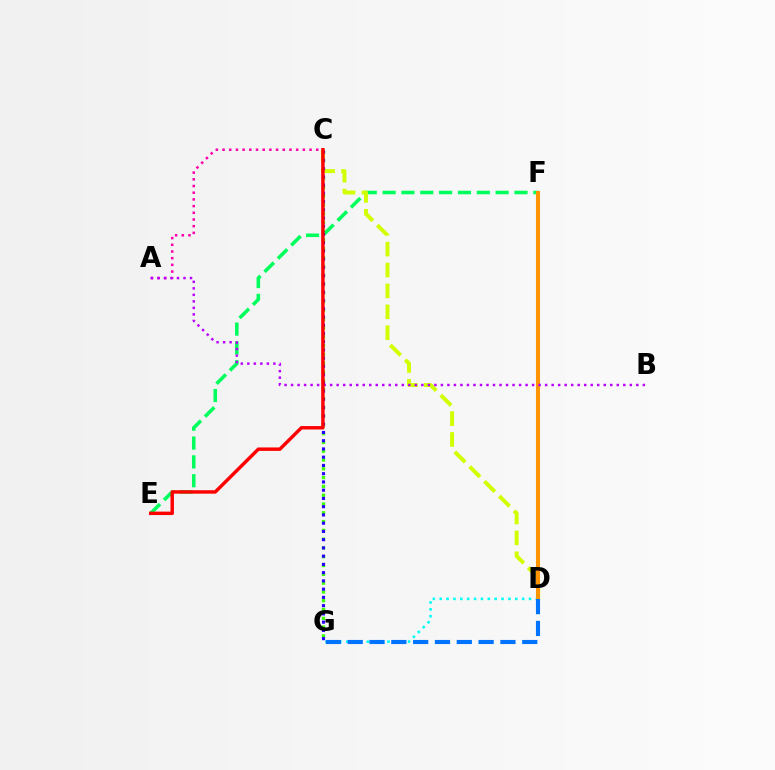{('C', 'G'): [{'color': '#3dff00', 'line_style': 'dotted', 'thickness': 2.39}, {'color': '#2500ff', 'line_style': 'dotted', 'thickness': 2.24}], ('D', 'G'): [{'color': '#00fff6', 'line_style': 'dotted', 'thickness': 1.87}, {'color': '#0074ff', 'line_style': 'dashed', 'thickness': 2.96}], ('E', 'F'): [{'color': '#00ff5c', 'line_style': 'dashed', 'thickness': 2.56}], ('A', 'C'): [{'color': '#ff00ac', 'line_style': 'dotted', 'thickness': 1.82}], ('C', 'D'): [{'color': '#d1ff00', 'line_style': 'dashed', 'thickness': 2.84}], ('D', 'F'): [{'color': '#ff9400', 'line_style': 'solid', 'thickness': 2.92}], ('A', 'B'): [{'color': '#b900ff', 'line_style': 'dotted', 'thickness': 1.77}], ('C', 'E'): [{'color': '#ff0000', 'line_style': 'solid', 'thickness': 2.48}]}